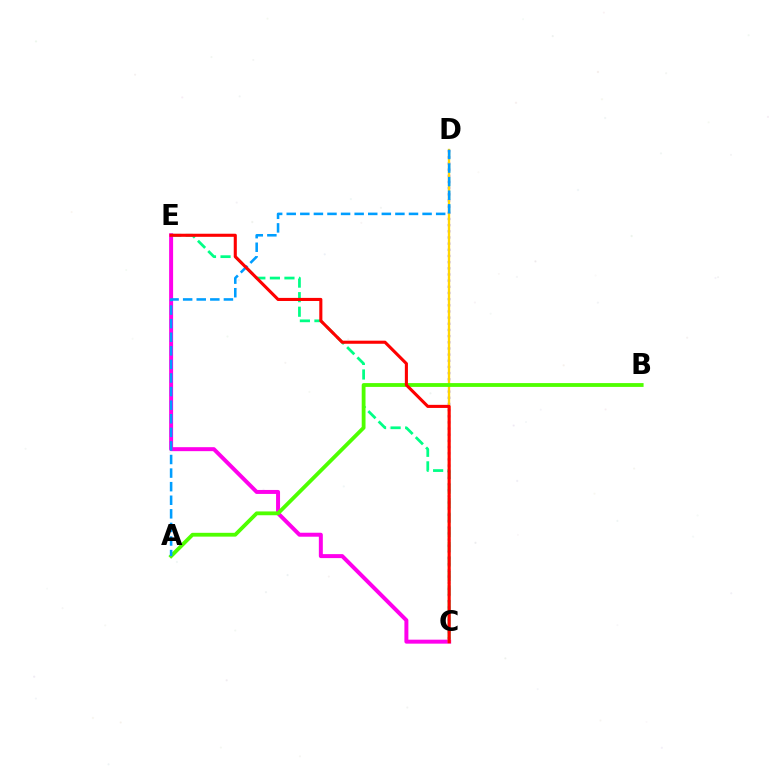{('C', 'E'): [{'color': '#ff00ed', 'line_style': 'solid', 'thickness': 2.86}, {'color': '#00ff86', 'line_style': 'dashed', 'thickness': 1.98}, {'color': '#ff0000', 'line_style': 'solid', 'thickness': 2.22}], ('C', 'D'): [{'color': '#3700ff', 'line_style': 'dotted', 'thickness': 1.68}, {'color': '#ffd500', 'line_style': 'solid', 'thickness': 1.69}], ('A', 'B'): [{'color': '#4fff00', 'line_style': 'solid', 'thickness': 2.74}], ('A', 'D'): [{'color': '#009eff', 'line_style': 'dashed', 'thickness': 1.85}]}